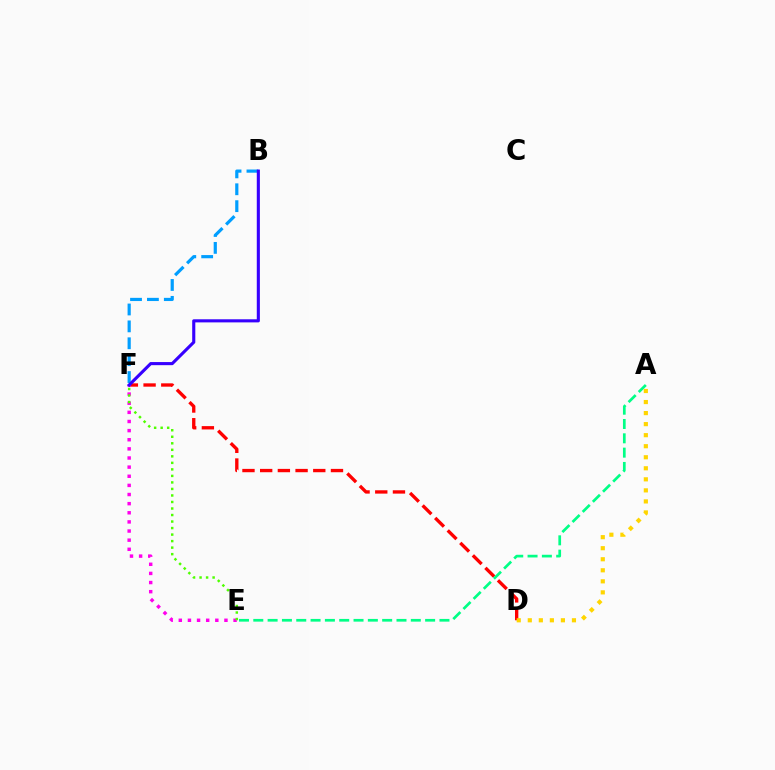{('B', 'F'): [{'color': '#009eff', 'line_style': 'dashed', 'thickness': 2.29}, {'color': '#3700ff', 'line_style': 'solid', 'thickness': 2.24}], ('D', 'F'): [{'color': '#ff0000', 'line_style': 'dashed', 'thickness': 2.4}], ('E', 'F'): [{'color': '#ff00ed', 'line_style': 'dotted', 'thickness': 2.48}, {'color': '#4fff00', 'line_style': 'dotted', 'thickness': 1.77}], ('A', 'E'): [{'color': '#00ff86', 'line_style': 'dashed', 'thickness': 1.95}], ('A', 'D'): [{'color': '#ffd500', 'line_style': 'dotted', 'thickness': 3.0}]}